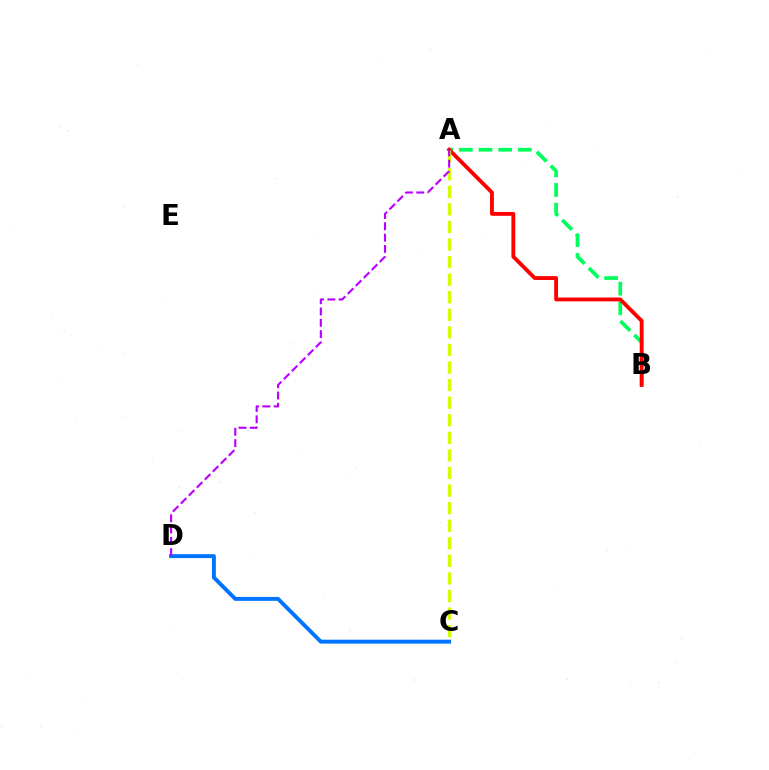{('C', 'D'): [{'color': '#0074ff', 'line_style': 'solid', 'thickness': 2.83}], ('A', 'B'): [{'color': '#00ff5c', 'line_style': 'dashed', 'thickness': 2.67}, {'color': '#ff0000', 'line_style': 'solid', 'thickness': 2.77}], ('A', 'C'): [{'color': '#d1ff00', 'line_style': 'dashed', 'thickness': 2.39}], ('A', 'D'): [{'color': '#b900ff', 'line_style': 'dashed', 'thickness': 1.54}]}